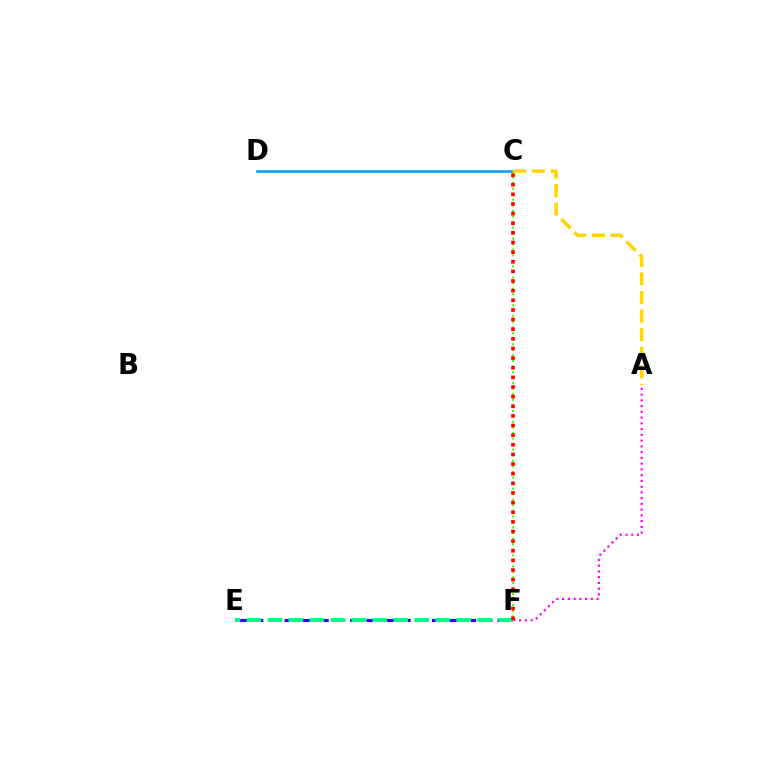{('C', 'D'): [{'color': '#009eff', 'line_style': 'solid', 'thickness': 1.87}], ('A', 'F'): [{'color': '#ff00ed', 'line_style': 'dotted', 'thickness': 1.56}], ('E', 'F'): [{'color': '#3700ff', 'line_style': 'dashed', 'thickness': 2.22}, {'color': '#00ff86', 'line_style': 'dashed', 'thickness': 2.85}], ('C', 'F'): [{'color': '#4fff00', 'line_style': 'dotted', 'thickness': 1.51}, {'color': '#ff0000', 'line_style': 'dotted', 'thickness': 2.62}], ('A', 'C'): [{'color': '#ffd500', 'line_style': 'dashed', 'thickness': 2.53}]}